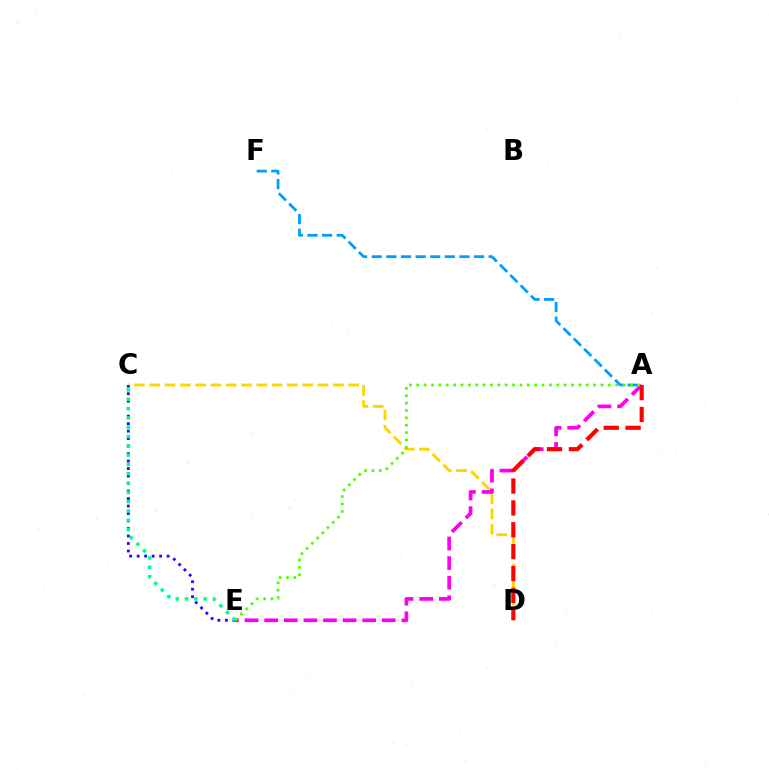{('C', 'D'): [{'color': '#ffd500', 'line_style': 'dashed', 'thickness': 2.08}], ('A', 'E'): [{'color': '#ff00ed', 'line_style': 'dashed', 'thickness': 2.66}, {'color': '#4fff00', 'line_style': 'dotted', 'thickness': 2.0}], ('C', 'E'): [{'color': '#3700ff', 'line_style': 'dotted', 'thickness': 2.03}, {'color': '#00ff86', 'line_style': 'dotted', 'thickness': 2.53}], ('A', 'D'): [{'color': '#ff0000', 'line_style': 'dashed', 'thickness': 2.97}], ('A', 'F'): [{'color': '#009eff', 'line_style': 'dashed', 'thickness': 1.99}]}